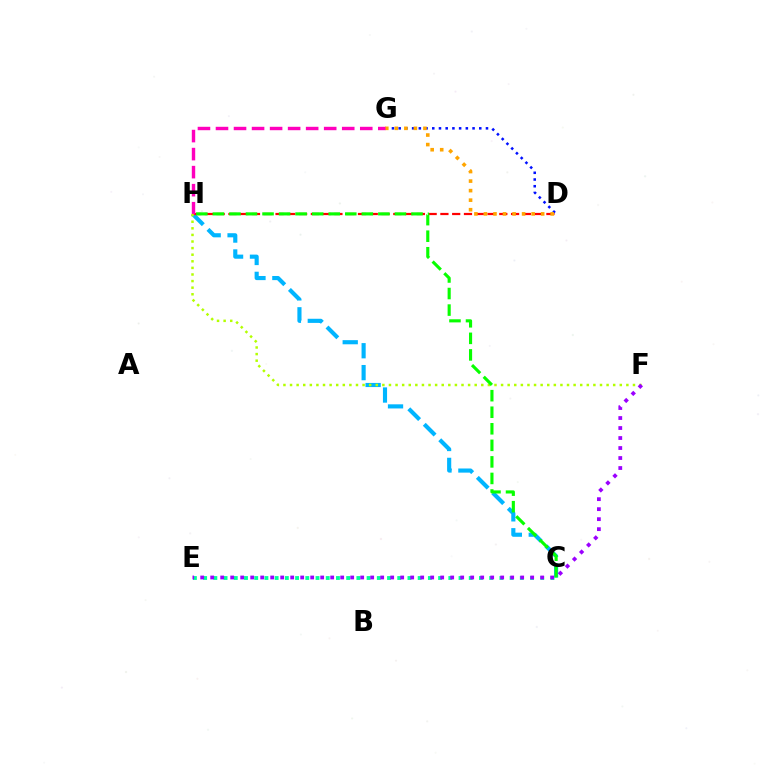{('C', 'H'): [{'color': '#00b5ff', 'line_style': 'dashed', 'thickness': 2.97}, {'color': '#08ff00', 'line_style': 'dashed', 'thickness': 2.25}], ('D', 'H'): [{'color': '#ff0000', 'line_style': 'dashed', 'thickness': 1.6}], ('D', 'G'): [{'color': '#0010ff', 'line_style': 'dotted', 'thickness': 1.82}, {'color': '#ffa500', 'line_style': 'dotted', 'thickness': 2.59}], ('C', 'E'): [{'color': '#00ff9d', 'line_style': 'dotted', 'thickness': 2.78}], ('G', 'H'): [{'color': '#ff00bd', 'line_style': 'dashed', 'thickness': 2.45}], ('F', 'H'): [{'color': '#b3ff00', 'line_style': 'dotted', 'thickness': 1.79}], ('E', 'F'): [{'color': '#9b00ff', 'line_style': 'dotted', 'thickness': 2.72}]}